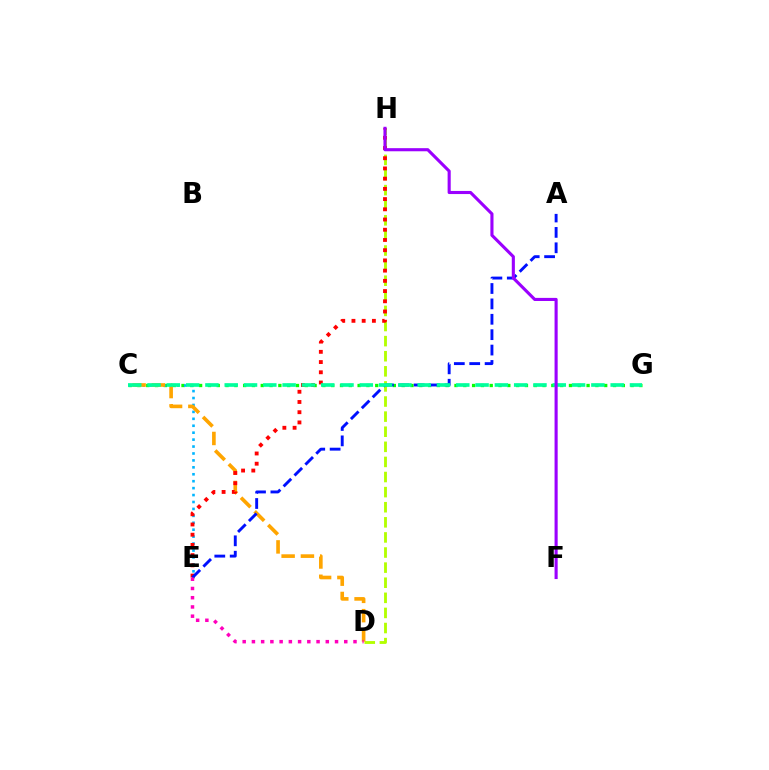{('C', 'G'): [{'color': '#08ff00', 'line_style': 'dotted', 'thickness': 2.39}, {'color': '#00ff9d', 'line_style': 'dashed', 'thickness': 2.62}], ('C', 'E'): [{'color': '#00b5ff', 'line_style': 'dotted', 'thickness': 1.88}], ('D', 'H'): [{'color': '#b3ff00', 'line_style': 'dashed', 'thickness': 2.05}], ('C', 'D'): [{'color': '#ffa500', 'line_style': 'dashed', 'thickness': 2.62}], ('E', 'H'): [{'color': '#ff0000', 'line_style': 'dotted', 'thickness': 2.78}], ('A', 'E'): [{'color': '#0010ff', 'line_style': 'dashed', 'thickness': 2.09}], ('D', 'E'): [{'color': '#ff00bd', 'line_style': 'dotted', 'thickness': 2.51}], ('F', 'H'): [{'color': '#9b00ff', 'line_style': 'solid', 'thickness': 2.24}]}